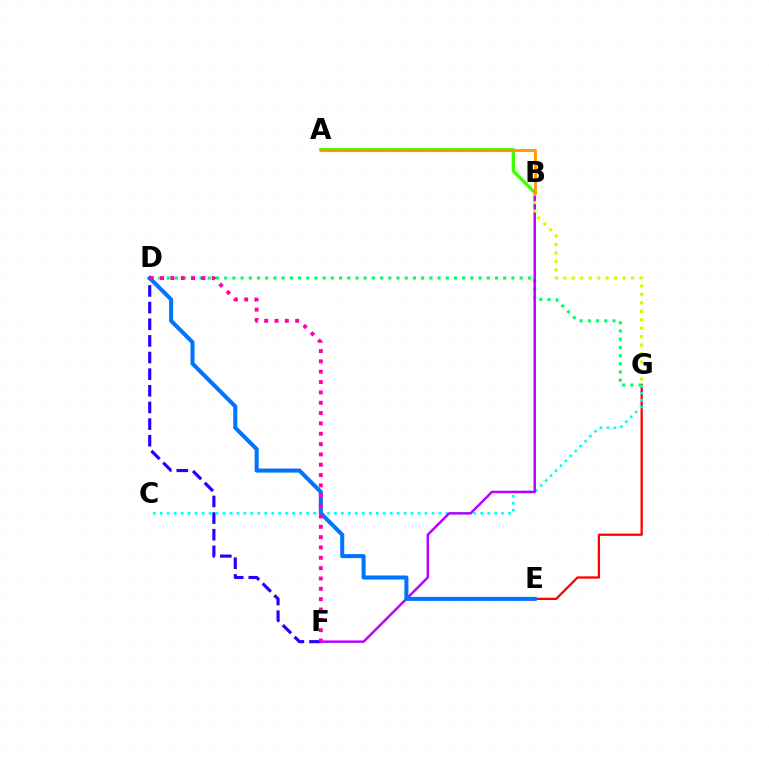{('A', 'B'): [{'color': '#3dff00', 'line_style': 'solid', 'thickness': 2.36}, {'color': '#ff9400', 'line_style': 'solid', 'thickness': 2.01}], ('E', 'G'): [{'color': '#ff0000', 'line_style': 'solid', 'thickness': 1.64}], ('D', 'G'): [{'color': '#00ff5c', 'line_style': 'dotted', 'thickness': 2.23}], ('D', 'F'): [{'color': '#2500ff', 'line_style': 'dashed', 'thickness': 2.26}, {'color': '#ff00ac', 'line_style': 'dotted', 'thickness': 2.81}], ('C', 'G'): [{'color': '#00fff6', 'line_style': 'dotted', 'thickness': 1.89}], ('B', 'F'): [{'color': '#b900ff', 'line_style': 'solid', 'thickness': 1.78}], ('D', 'E'): [{'color': '#0074ff', 'line_style': 'solid', 'thickness': 2.92}], ('B', 'G'): [{'color': '#d1ff00', 'line_style': 'dotted', 'thickness': 2.3}]}